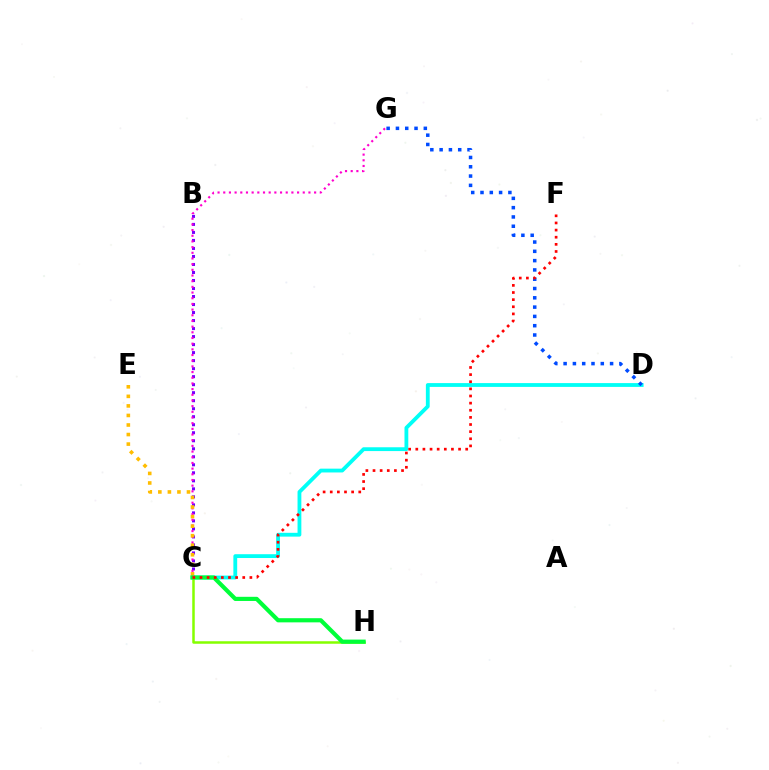{('B', 'C'): [{'color': '#7200ff', 'line_style': 'dotted', 'thickness': 2.18}], ('C', 'D'): [{'color': '#00fff6', 'line_style': 'solid', 'thickness': 2.74}], ('C', 'H'): [{'color': '#84ff00', 'line_style': 'solid', 'thickness': 1.81}, {'color': '#00ff39', 'line_style': 'solid', 'thickness': 2.99}], ('D', 'G'): [{'color': '#004bff', 'line_style': 'dotted', 'thickness': 2.53}], ('C', 'G'): [{'color': '#ff00cf', 'line_style': 'dotted', 'thickness': 1.54}], ('C', 'E'): [{'color': '#ffbd00', 'line_style': 'dotted', 'thickness': 2.59}], ('C', 'F'): [{'color': '#ff0000', 'line_style': 'dotted', 'thickness': 1.94}]}